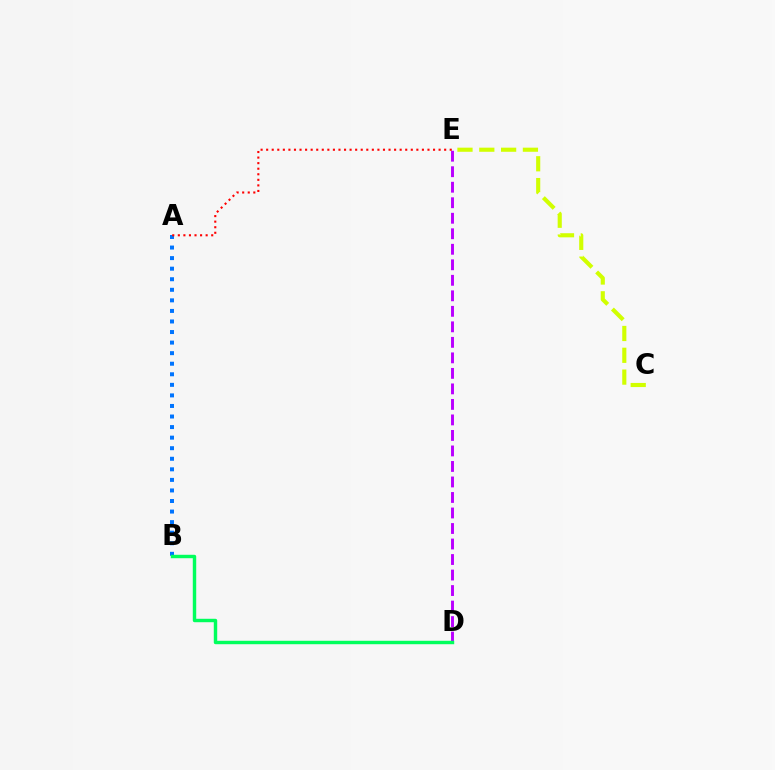{('A', 'B'): [{'color': '#0074ff', 'line_style': 'dotted', 'thickness': 2.87}], ('D', 'E'): [{'color': '#b900ff', 'line_style': 'dashed', 'thickness': 2.11}], ('B', 'D'): [{'color': '#00ff5c', 'line_style': 'solid', 'thickness': 2.46}], ('A', 'E'): [{'color': '#ff0000', 'line_style': 'dotted', 'thickness': 1.51}], ('C', 'E'): [{'color': '#d1ff00', 'line_style': 'dashed', 'thickness': 2.96}]}